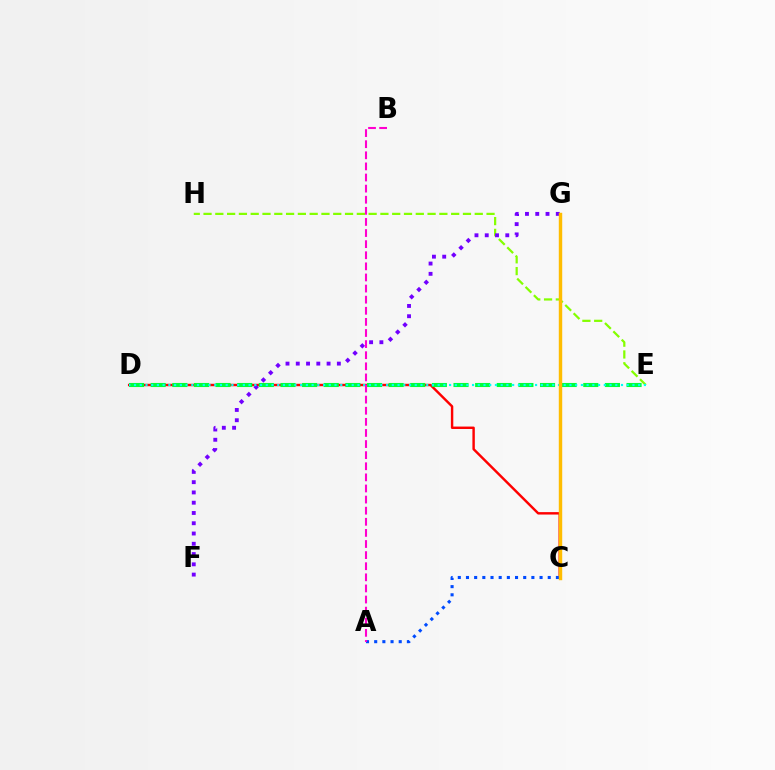{('C', 'D'): [{'color': '#ff0000', 'line_style': 'solid', 'thickness': 1.75}], ('E', 'H'): [{'color': '#84ff00', 'line_style': 'dashed', 'thickness': 1.6}], ('F', 'G'): [{'color': '#7200ff', 'line_style': 'dotted', 'thickness': 2.79}], ('D', 'E'): [{'color': '#00ff39', 'line_style': 'dashed', 'thickness': 2.94}, {'color': '#00fff6', 'line_style': 'dotted', 'thickness': 1.56}], ('A', 'C'): [{'color': '#004bff', 'line_style': 'dotted', 'thickness': 2.22}], ('A', 'B'): [{'color': '#ff00cf', 'line_style': 'dashed', 'thickness': 1.51}], ('C', 'G'): [{'color': '#ffbd00', 'line_style': 'solid', 'thickness': 2.47}]}